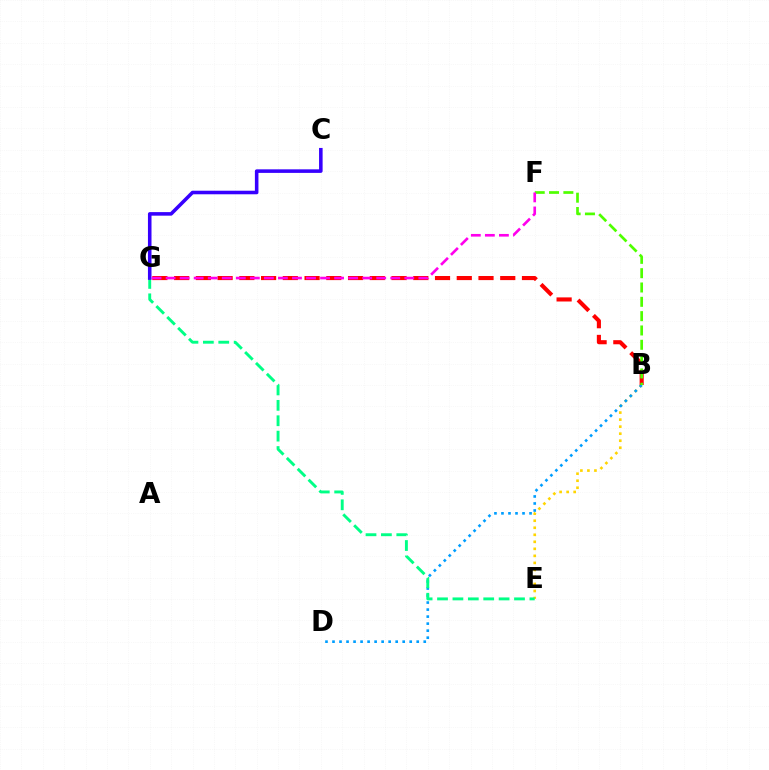{('B', 'E'): [{'color': '#ffd500', 'line_style': 'dotted', 'thickness': 1.91}], ('B', 'D'): [{'color': '#009eff', 'line_style': 'dotted', 'thickness': 1.91}], ('B', 'G'): [{'color': '#ff0000', 'line_style': 'dashed', 'thickness': 2.95}], ('E', 'G'): [{'color': '#00ff86', 'line_style': 'dashed', 'thickness': 2.09}], ('B', 'F'): [{'color': '#4fff00', 'line_style': 'dashed', 'thickness': 1.95}], ('C', 'G'): [{'color': '#3700ff', 'line_style': 'solid', 'thickness': 2.56}], ('F', 'G'): [{'color': '#ff00ed', 'line_style': 'dashed', 'thickness': 1.91}]}